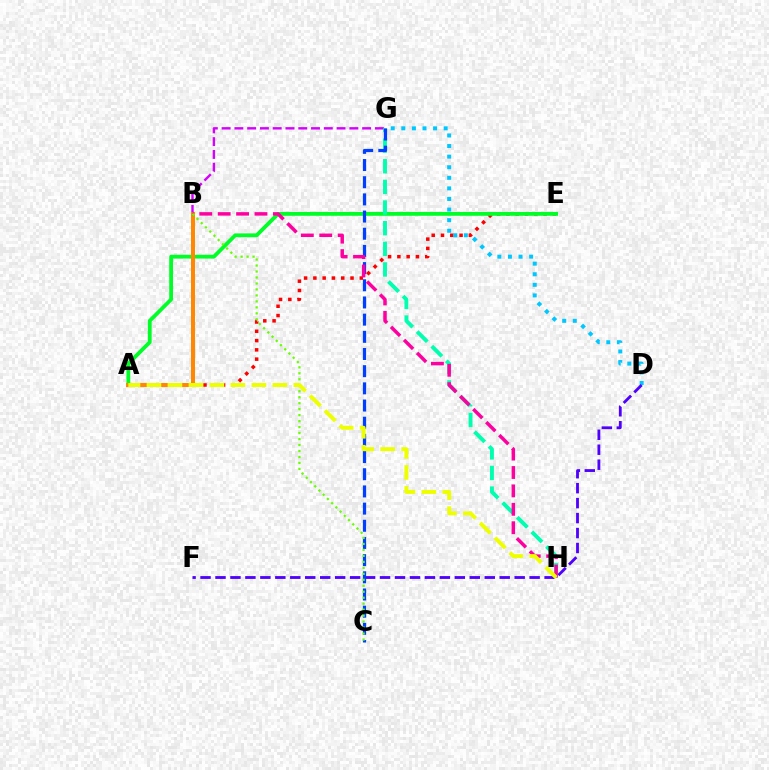{('A', 'E'): [{'color': '#ff0000', 'line_style': 'dotted', 'thickness': 2.52}, {'color': '#00ff27', 'line_style': 'solid', 'thickness': 2.74}], ('D', 'G'): [{'color': '#00c7ff', 'line_style': 'dotted', 'thickness': 2.88}], ('B', 'G'): [{'color': '#d600ff', 'line_style': 'dashed', 'thickness': 1.74}], ('D', 'F'): [{'color': '#4f00ff', 'line_style': 'dashed', 'thickness': 2.03}], ('G', 'H'): [{'color': '#00ffaf', 'line_style': 'dashed', 'thickness': 2.81}], ('A', 'B'): [{'color': '#ff8800', 'line_style': 'solid', 'thickness': 2.87}], ('C', 'G'): [{'color': '#003fff', 'line_style': 'dashed', 'thickness': 2.33}], ('B', 'H'): [{'color': '#ff00a0', 'line_style': 'dashed', 'thickness': 2.5}], ('B', 'C'): [{'color': '#66ff00', 'line_style': 'dotted', 'thickness': 1.62}], ('A', 'H'): [{'color': '#eeff00', 'line_style': 'dashed', 'thickness': 2.85}]}